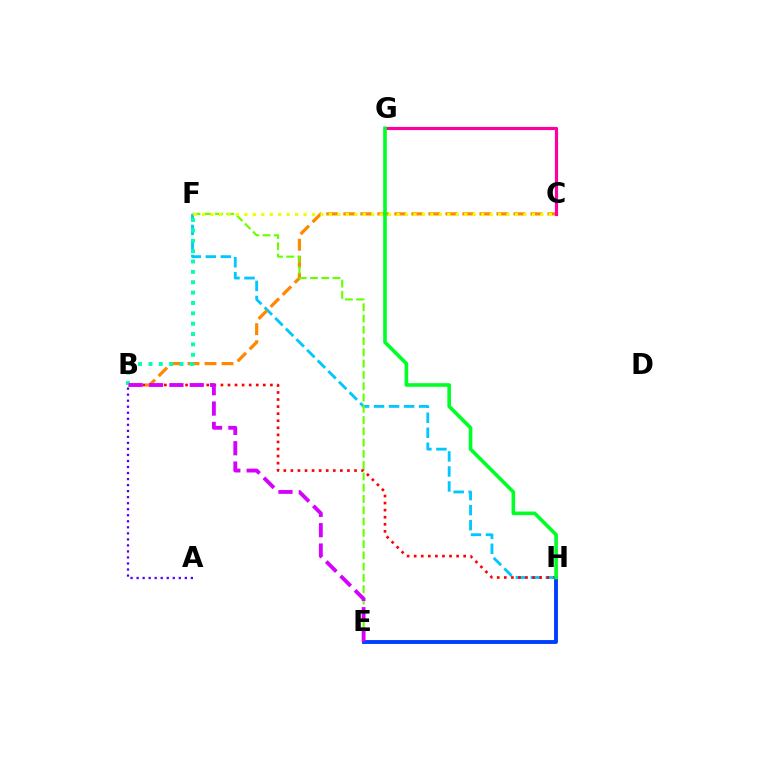{('F', 'H'): [{'color': '#00c7ff', 'line_style': 'dashed', 'thickness': 2.04}], ('B', 'H'): [{'color': '#ff0000', 'line_style': 'dotted', 'thickness': 1.92}], ('B', 'C'): [{'color': '#ff8800', 'line_style': 'dashed', 'thickness': 2.31}], ('E', 'F'): [{'color': '#66ff00', 'line_style': 'dashed', 'thickness': 1.53}], ('E', 'H'): [{'color': '#003fff', 'line_style': 'solid', 'thickness': 2.79}], ('B', 'F'): [{'color': '#00ffaf', 'line_style': 'dotted', 'thickness': 2.82}], ('C', 'G'): [{'color': '#ff00a0', 'line_style': 'solid', 'thickness': 2.28}], ('G', 'H'): [{'color': '#00ff27', 'line_style': 'solid', 'thickness': 2.61}], ('A', 'B'): [{'color': '#4f00ff', 'line_style': 'dotted', 'thickness': 1.64}], ('B', 'E'): [{'color': '#d600ff', 'line_style': 'dashed', 'thickness': 2.76}], ('C', 'F'): [{'color': '#eeff00', 'line_style': 'dotted', 'thickness': 2.3}]}